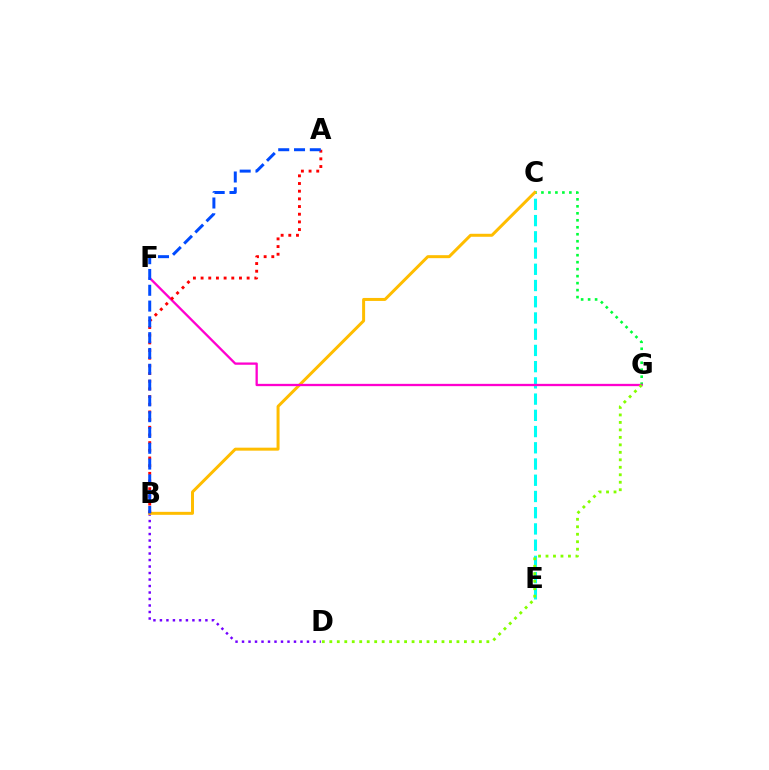{('C', 'E'): [{'color': '#00fff6', 'line_style': 'dashed', 'thickness': 2.2}], ('C', 'G'): [{'color': '#00ff39', 'line_style': 'dotted', 'thickness': 1.9}], ('B', 'D'): [{'color': '#7200ff', 'line_style': 'dotted', 'thickness': 1.76}], ('B', 'C'): [{'color': '#ffbd00', 'line_style': 'solid', 'thickness': 2.15}], ('F', 'G'): [{'color': '#ff00cf', 'line_style': 'solid', 'thickness': 1.66}], ('A', 'B'): [{'color': '#ff0000', 'line_style': 'dotted', 'thickness': 2.09}, {'color': '#004bff', 'line_style': 'dashed', 'thickness': 2.15}], ('D', 'G'): [{'color': '#84ff00', 'line_style': 'dotted', 'thickness': 2.03}]}